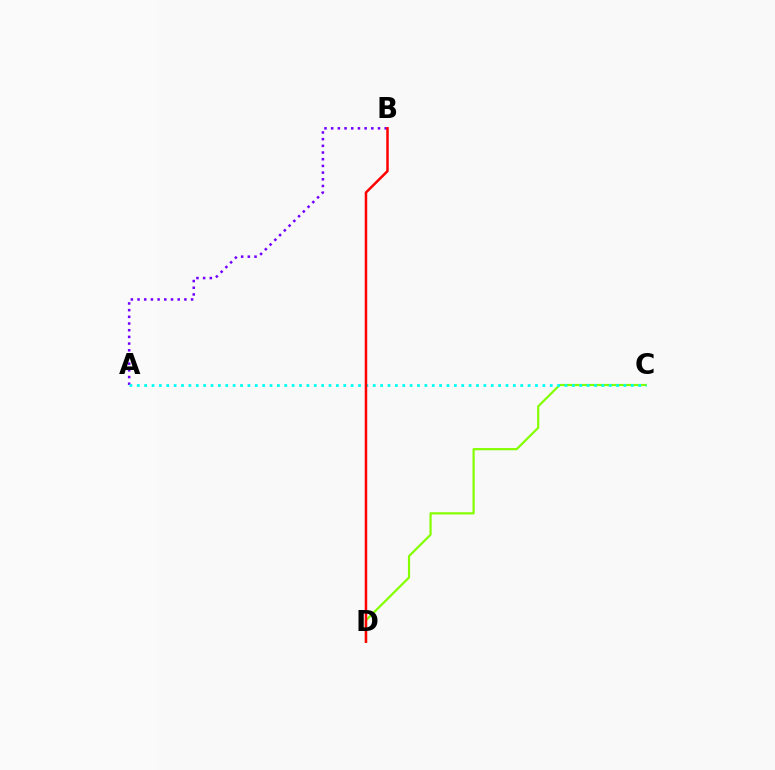{('A', 'B'): [{'color': '#7200ff', 'line_style': 'dotted', 'thickness': 1.82}], ('C', 'D'): [{'color': '#84ff00', 'line_style': 'solid', 'thickness': 1.58}], ('A', 'C'): [{'color': '#00fff6', 'line_style': 'dotted', 'thickness': 2.0}], ('B', 'D'): [{'color': '#ff0000', 'line_style': 'solid', 'thickness': 1.8}]}